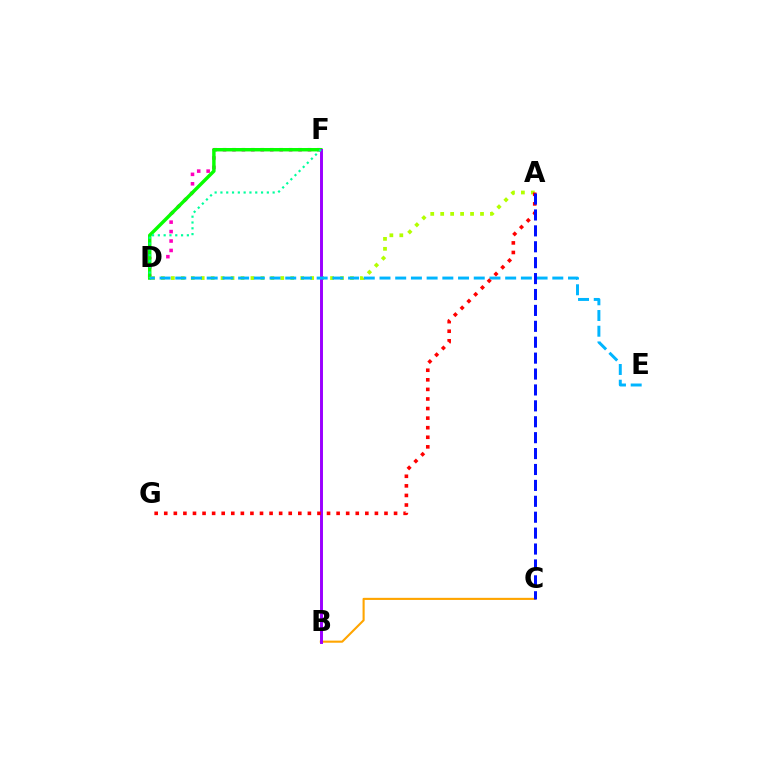{('D', 'F'): [{'color': '#ff00bd', 'line_style': 'dotted', 'thickness': 2.57}, {'color': '#08ff00', 'line_style': 'solid', 'thickness': 2.47}, {'color': '#00ff9d', 'line_style': 'dotted', 'thickness': 1.58}], ('B', 'C'): [{'color': '#ffa500', 'line_style': 'solid', 'thickness': 1.52}], ('A', 'D'): [{'color': '#b3ff00', 'line_style': 'dotted', 'thickness': 2.7}], ('B', 'F'): [{'color': '#9b00ff', 'line_style': 'solid', 'thickness': 2.13}], ('D', 'E'): [{'color': '#00b5ff', 'line_style': 'dashed', 'thickness': 2.13}], ('A', 'G'): [{'color': '#ff0000', 'line_style': 'dotted', 'thickness': 2.6}], ('A', 'C'): [{'color': '#0010ff', 'line_style': 'dashed', 'thickness': 2.16}]}